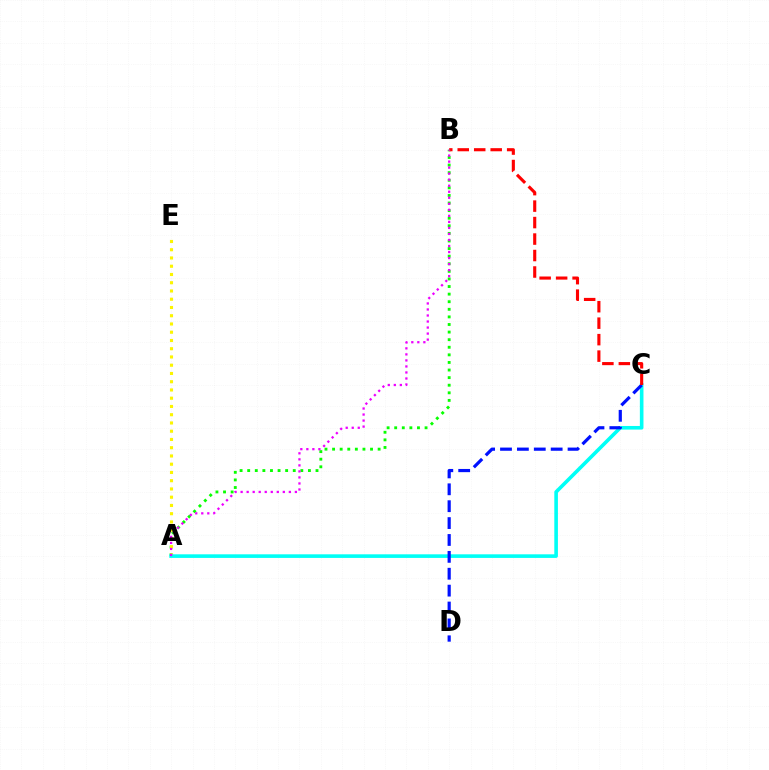{('A', 'B'): [{'color': '#08ff00', 'line_style': 'dotted', 'thickness': 2.06}, {'color': '#ee00ff', 'line_style': 'dotted', 'thickness': 1.64}], ('A', 'E'): [{'color': '#fcf500', 'line_style': 'dotted', 'thickness': 2.24}], ('A', 'C'): [{'color': '#00fff6', 'line_style': 'solid', 'thickness': 2.6}], ('C', 'D'): [{'color': '#0010ff', 'line_style': 'dashed', 'thickness': 2.29}], ('B', 'C'): [{'color': '#ff0000', 'line_style': 'dashed', 'thickness': 2.24}]}